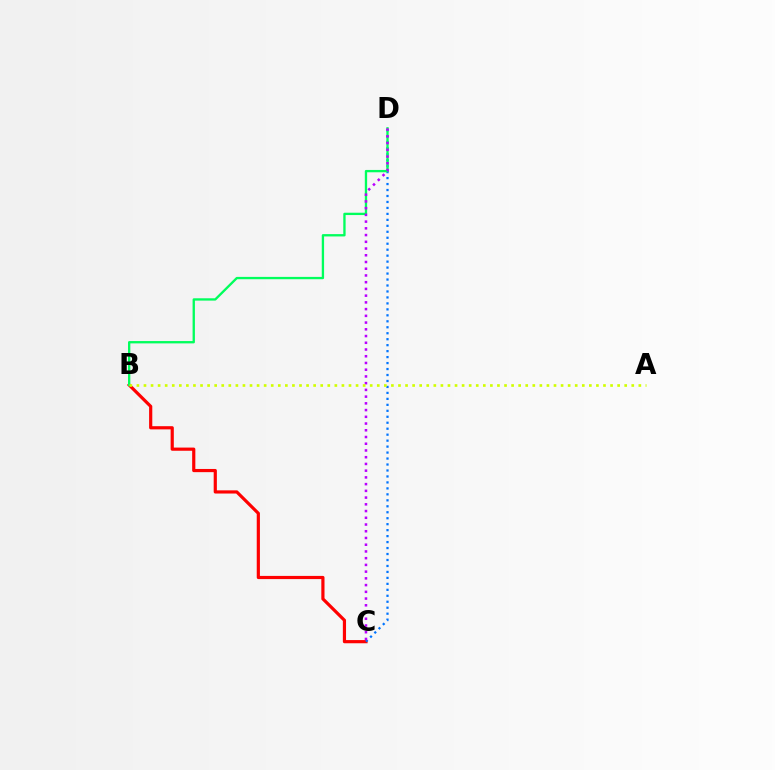{('B', 'C'): [{'color': '#ff0000', 'line_style': 'solid', 'thickness': 2.29}], ('C', 'D'): [{'color': '#0074ff', 'line_style': 'dotted', 'thickness': 1.62}, {'color': '#b900ff', 'line_style': 'dotted', 'thickness': 1.83}], ('B', 'D'): [{'color': '#00ff5c', 'line_style': 'solid', 'thickness': 1.68}], ('A', 'B'): [{'color': '#d1ff00', 'line_style': 'dotted', 'thickness': 1.92}]}